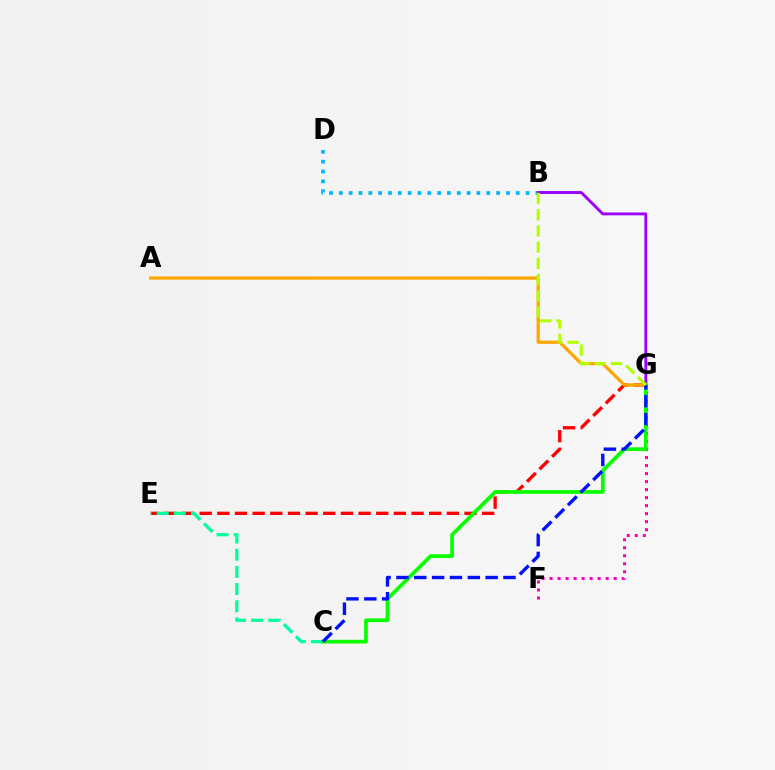{('E', 'G'): [{'color': '#ff0000', 'line_style': 'dashed', 'thickness': 2.4}], ('A', 'G'): [{'color': '#ffa500', 'line_style': 'solid', 'thickness': 2.32}], ('B', 'D'): [{'color': '#00b5ff', 'line_style': 'dotted', 'thickness': 2.67}], ('C', 'E'): [{'color': '#00ff9d', 'line_style': 'dashed', 'thickness': 2.33}], ('B', 'G'): [{'color': '#9b00ff', 'line_style': 'solid', 'thickness': 2.07}, {'color': '#b3ff00', 'line_style': 'dashed', 'thickness': 2.2}], ('F', 'G'): [{'color': '#ff00bd', 'line_style': 'dotted', 'thickness': 2.18}], ('C', 'G'): [{'color': '#08ff00', 'line_style': 'solid', 'thickness': 2.67}, {'color': '#0010ff', 'line_style': 'dashed', 'thickness': 2.42}]}